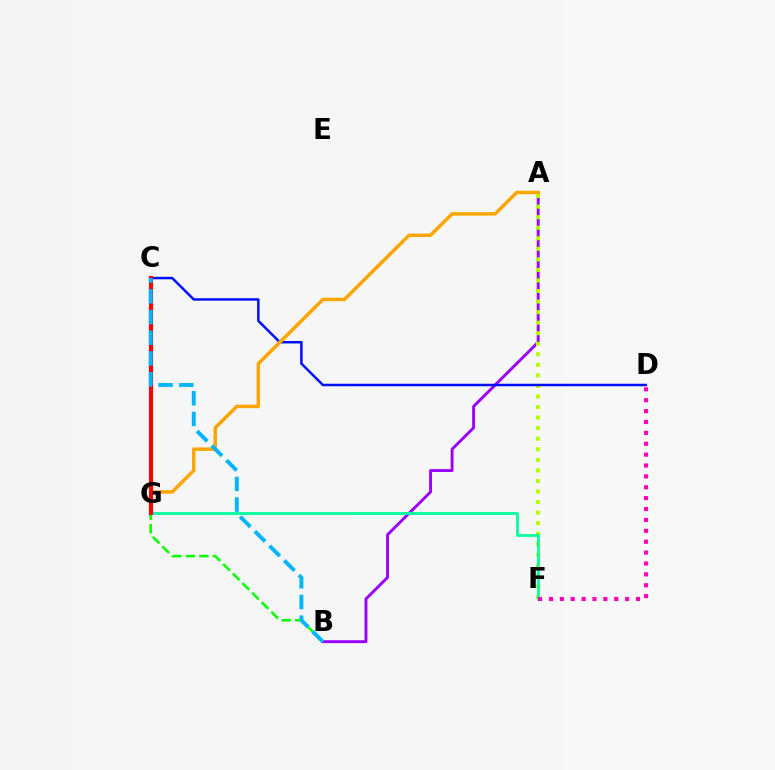{('A', 'B'): [{'color': '#9b00ff', 'line_style': 'solid', 'thickness': 2.09}], ('A', 'F'): [{'color': '#b3ff00', 'line_style': 'dotted', 'thickness': 2.87}], ('C', 'D'): [{'color': '#0010ff', 'line_style': 'solid', 'thickness': 1.79}], ('A', 'G'): [{'color': '#ffa500', 'line_style': 'solid', 'thickness': 2.5}], ('F', 'G'): [{'color': '#00ff9d', 'line_style': 'solid', 'thickness': 1.98}], ('D', 'F'): [{'color': '#ff00bd', 'line_style': 'dotted', 'thickness': 2.96}], ('B', 'G'): [{'color': '#08ff00', 'line_style': 'dashed', 'thickness': 1.85}], ('C', 'G'): [{'color': '#ff0000', 'line_style': 'solid', 'thickness': 2.98}], ('B', 'C'): [{'color': '#00b5ff', 'line_style': 'dashed', 'thickness': 2.81}]}